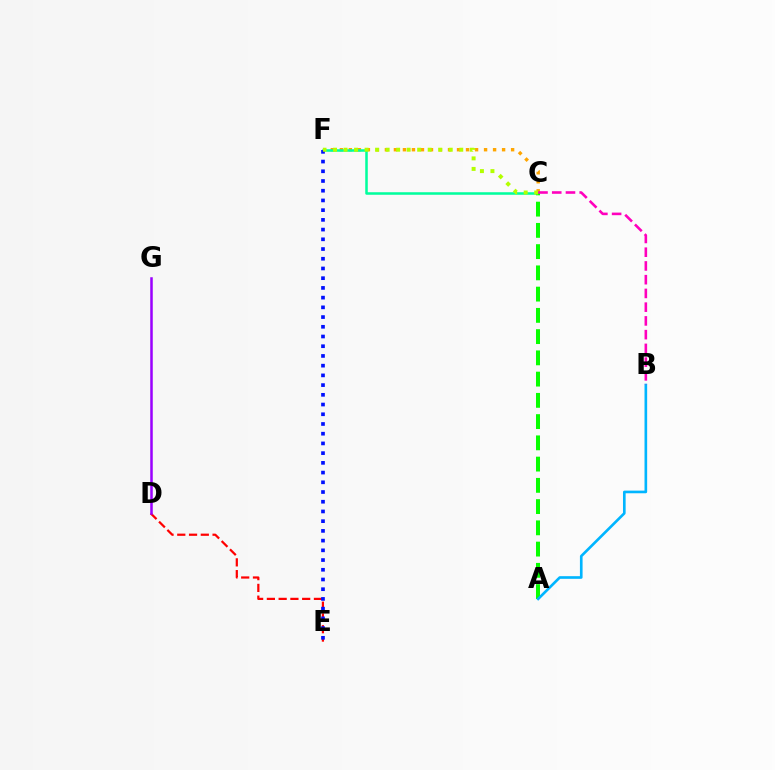{('D', 'E'): [{'color': '#ff0000', 'line_style': 'dashed', 'thickness': 1.6}], ('C', 'F'): [{'color': '#ffa500', 'line_style': 'dotted', 'thickness': 2.45}, {'color': '#00ff9d', 'line_style': 'solid', 'thickness': 1.82}, {'color': '#b3ff00', 'line_style': 'dotted', 'thickness': 2.86}], ('E', 'F'): [{'color': '#0010ff', 'line_style': 'dotted', 'thickness': 2.64}], ('A', 'C'): [{'color': '#08ff00', 'line_style': 'dashed', 'thickness': 2.89}], ('D', 'G'): [{'color': '#9b00ff', 'line_style': 'solid', 'thickness': 1.81}], ('A', 'B'): [{'color': '#00b5ff', 'line_style': 'solid', 'thickness': 1.91}], ('B', 'C'): [{'color': '#ff00bd', 'line_style': 'dashed', 'thickness': 1.87}]}